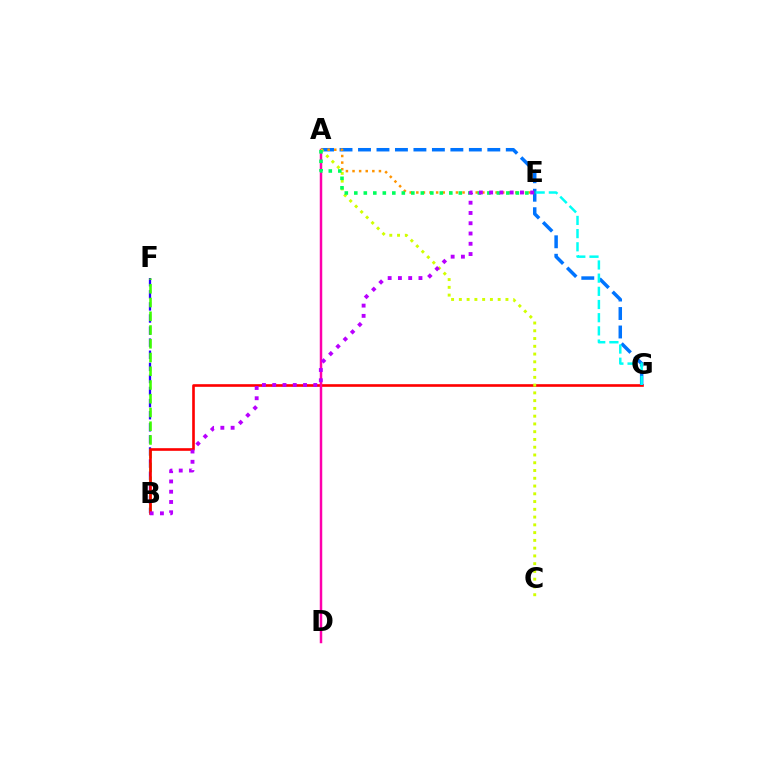{('B', 'F'): [{'color': '#2500ff', 'line_style': 'dashed', 'thickness': 1.64}, {'color': '#3dff00', 'line_style': 'dashed', 'thickness': 1.87}], ('B', 'G'): [{'color': '#ff0000', 'line_style': 'solid', 'thickness': 1.89}], ('A', 'G'): [{'color': '#0074ff', 'line_style': 'dashed', 'thickness': 2.51}], ('A', 'D'): [{'color': '#ff00ac', 'line_style': 'solid', 'thickness': 1.79}], ('A', 'E'): [{'color': '#ff9400', 'line_style': 'dotted', 'thickness': 1.79}, {'color': '#00ff5c', 'line_style': 'dotted', 'thickness': 2.58}], ('A', 'C'): [{'color': '#d1ff00', 'line_style': 'dotted', 'thickness': 2.11}], ('E', 'G'): [{'color': '#00fff6', 'line_style': 'dashed', 'thickness': 1.79}], ('B', 'E'): [{'color': '#b900ff', 'line_style': 'dotted', 'thickness': 2.79}]}